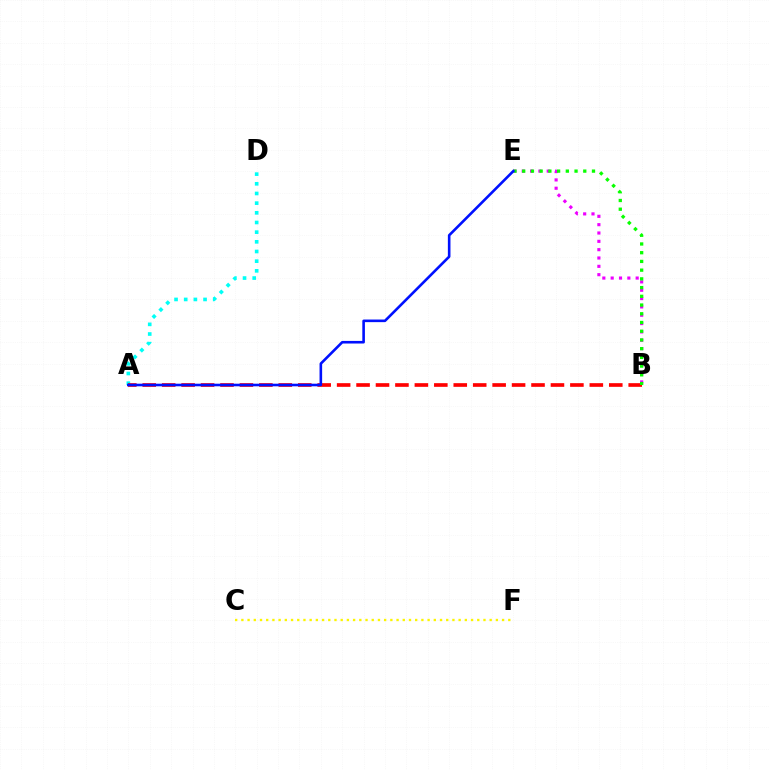{('B', 'E'): [{'color': '#ee00ff', 'line_style': 'dotted', 'thickness': 2.26}, {'color': '#08ff00', 'line_style': 'dotted', 'thickness': 2.37}], ('C', 'F'): [{'color': '#fcf500', 'line_style': 'dotted', 'thickness': 1.69}], ('A', 'D'): [{'color': '#00fff6', 'line_style': 'dotted', 'thickness': 2.63}], ('A', 'B'): [{'color': '#ff0000', 'line_style': 'dashed', 'thickness': 2.64}], ('A', 'E'): [{'color': '#0010ff', 'line_style': 'solid', 'thickness': 1.88}]}